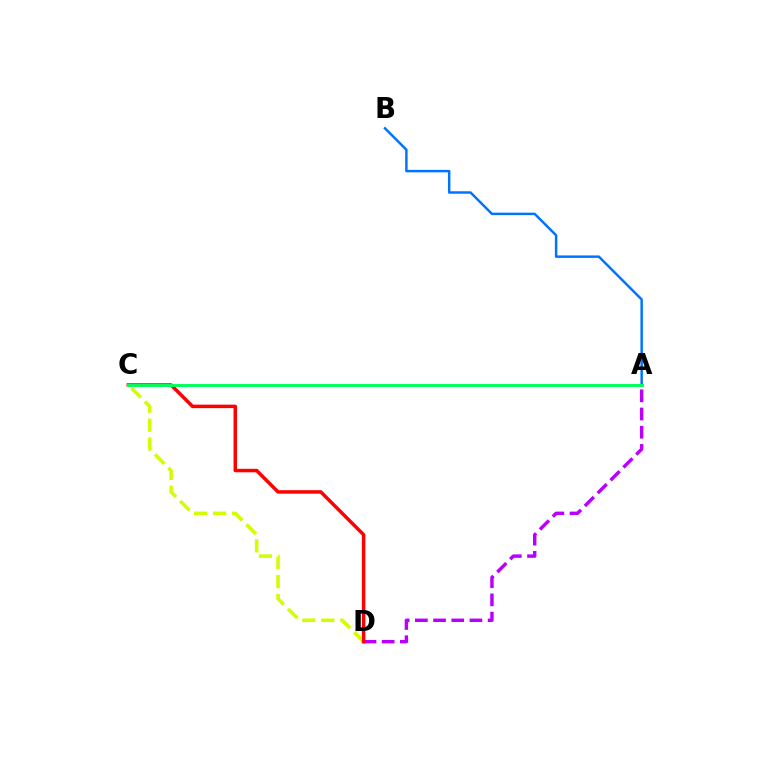{('C', 'D'): [{'color': '#d1ff00', 'line_style': 'dashed', 'thickness': 2.58}, {'color': '#ff0000', 'line_style': 'solid', 'thickness': 2.51}], ('A', 'B'): [{'color': '#0074ff', 'line_style': 'solid', 'thickness': 1.78}], ('A', 'D'): [{'color': '#b900ff', 'line_style': 'dashed', 'thickness': 2.47}], ('A', 'C'): [{'color': '#00ff5c', 'line_style': 'solid', 'thickness': 2.12}]}